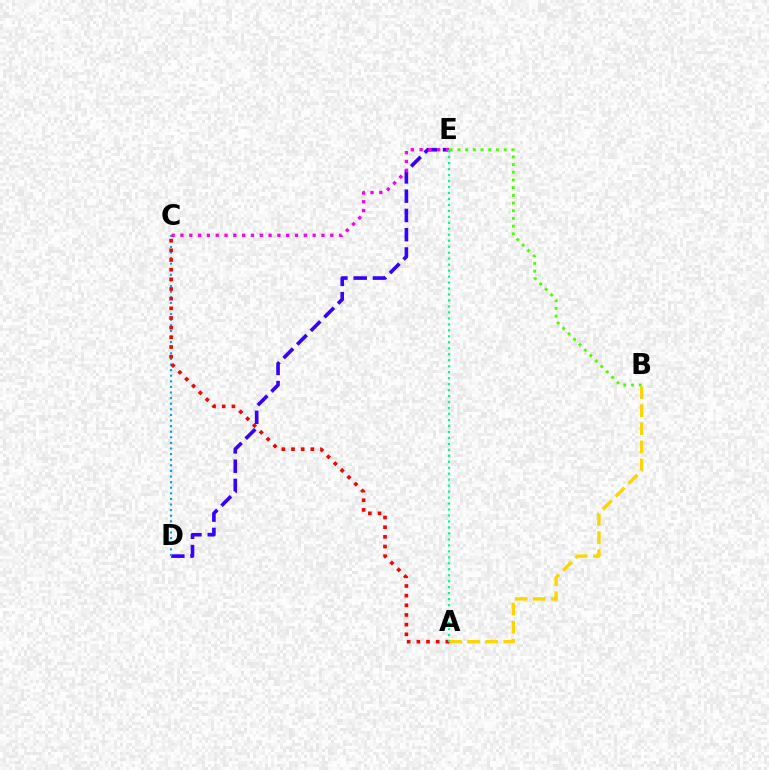{('D', 'E'): [{'color': '#3700ff', 'line_style': 'dashed', 'thickness': 2.62}], ('C', 'D'): [{'color': '#009eff', 'line_style': 'dotted', 'thickness': 1.52}], ('A', 'B'): [{'color': '#ffd500', 'line_style': 'dashed', 'thickness': 2.46}], ('A', 'C'): [{'color': '#ff0000', 'line_style': 'dotted', 'thickness': 2.63}], ('C', 'E'): [{'color': '#ff00ed', 'line_style': 'dotted', 'thickness': 2.39}], ('B', 'E'): [{'color': '#4fff00', 'line_style': 'dotted', 'thickness': 2.09}], ('A', 'E'): [{'color': '#00ff86', 'line_style': 'dotted', 'thickness': 1.62}]}